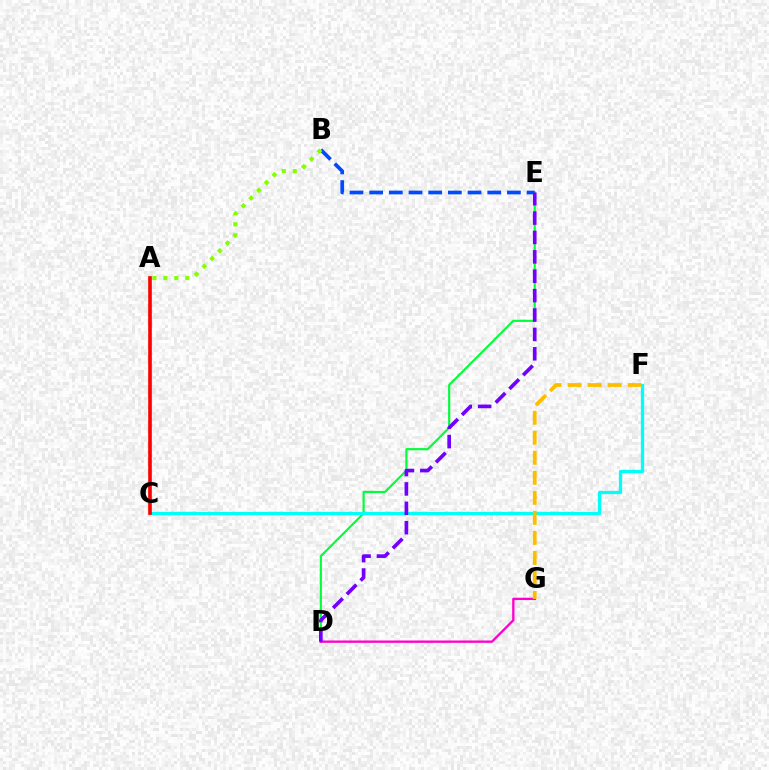{('D', 'E'): [{'color': '#00ff39', 'line_style': 'solid', 'thickness': 1.55}, {'color': '#7200ff', 'line_style': 'dashed', 'thickness': 2.63}], ('C', 'F'): [{'color': '#00fff6', 'line_style': 'solid', 'thickness': 2.38}], ('D', 'G'): [{'color': '#ff00cf', 'line_style': 'solid', 'thickness': 1.68}], ('B', 'E'): [{'color': '#004bff', 'line_style': 'dashed', 'thickness': 2.67}], ('F', 'G'): [{'color': '#ffbd00', 'line_style': 'dashed', 'thickness': 2.72}], ('A', 'B'): [{'color': '#84ff00', 'line_style': 'dotted', 'thickness': 2.98}], ('A', 'C'): [{'color': '#ff0000', 'line_style': 'solid', 'thickness': 2.61}]}